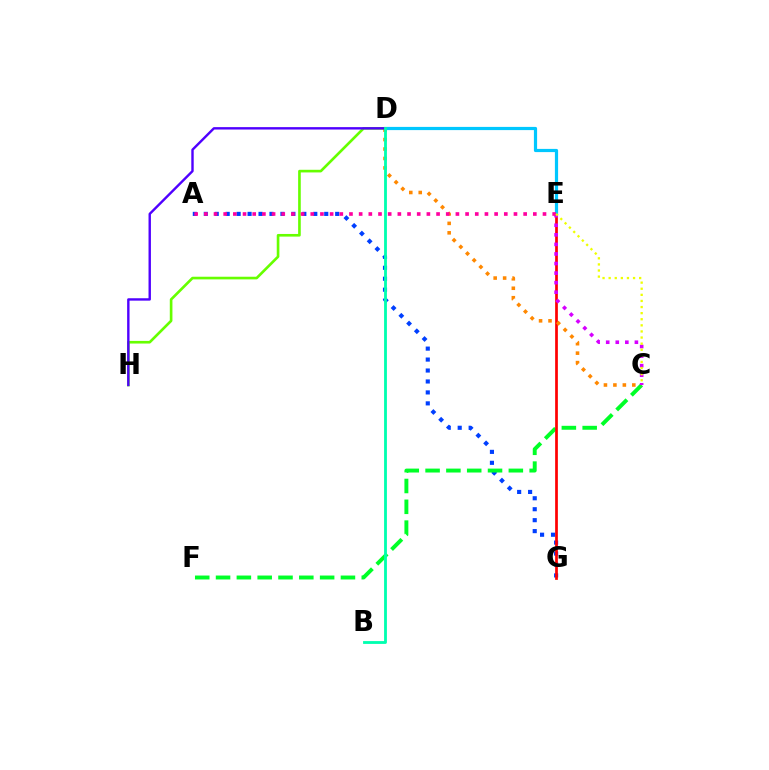{('A', 'G'): [{'color': '#003fff', 'line_style': 'dotted', 'thickness': 2.98}], ('C', 'F'): [{'color': '#00ff27', 'line_style': 'dashed', 'thickness': 2.83}], ('E', 'G'): [{'color': '#ff0000', 'line_style': 'solid', 'thickness': 1.96}], ('C', 'D'): [{'color': '#ff8800', 'line_style': 'dotted', 'thickness': 2.57}], ('D', 'E'): [{'color': '#00c7ff', 'line_style': 'solid', 'thickness': 2.3}], ('D', 'H'): [{'color': '#66ff00', 'line_style': 'solid', 'thickness': 1.9}, {'color': '#4f00ff', 'line_style': 'solid', 'thickness': 1.73}], ('C', 'E'): [{'color': '#d600ff', 'line_style': 'dotted', 'thickness': 2.6}, {'color': '#eeff00', 'line_style': 'dotted', 'thickness': 1.66}], ('A', 'E'): [{'color': '#ff00a0', 'line_style': 'dotted', 'thickness': 2.63}], ('B', 'D'): [{'color': '#00ffaf', 'line_style': 'solid', 'thickness': 2.03}]}